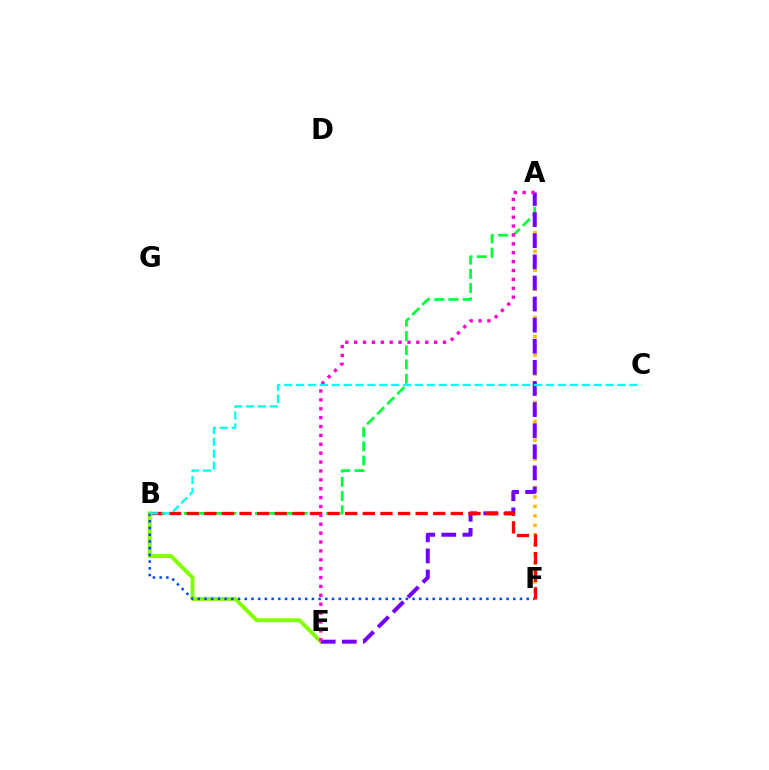{('A', 'F'): [{'color': '#ffbd00', 'line_style': 'dotted', 'thickness': 2.57}], ('B', 'E'): [{'color': '#84ff00', 'line_style': 'solid', 'thickness': 2.83}], ('B', 'F'): [{'color': '#004bff', 'line_style': 'dotted', 'thickness': 1.82}, {'color': '#ff0000', 'line_style': 'dashed', 'thickness': 2.39}], ('A', 'B'): [{'color': '#00ff39', 'line_style': 'dashed', 'thickness': 1.93}], ('A', 'E'): [{'color': '#7200ff', 'line_style': 'dashed', 'thickness': 2.87}, {'color': '#ff00cf', 'line_style': 'dotted', 'thickness': 2.41}], ('B', 'C'): [{'color': '#00fff6', 'line_style': 'dashed', 'thickness': 1.62}]}